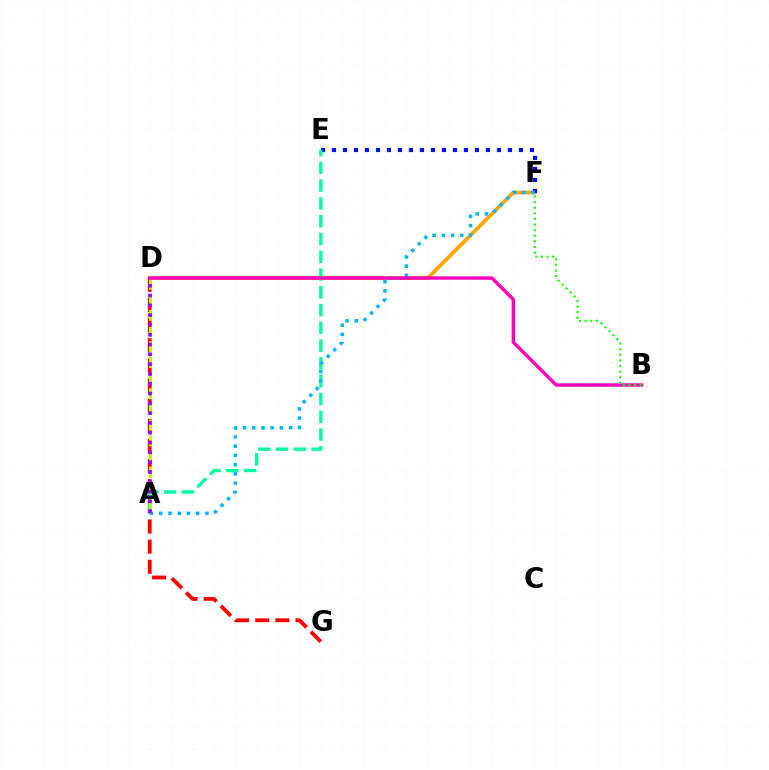{('D', 'F'): [{'color': '#ffa500', 'line_style': 'solid', 'thickness': 2.71}], ('E', 'F'): [{'color': '#0010ff', 'line_style': 'dotted', 'thickness': 2.99}], ('D', 'G'): [{'color': '#ff0000', 'line_style': 'dashed', 'thickness': 2.74}], ('A', 'E'): [{'color': '#00ff9d', 'line_style': 'dashed', 'thickness': 2.42}], ('A', 'F'): [{'color': '#00b5ff', 'line_style': 'dotted', 'thickness': 2.51}], ('A', 'D'): [{'color': '#b3ff00', 'line_style': 'dashed', 'thickness': 2.13}, {'color': '#9b00ff', 'line_style': 'dotted', 'thickness': 2.66}], ('B', 'D'): [{'color': '#ff00bd', 'line_style': 'solid', 'thickness': 2.44}], ('B', 'F'): [{'color': '#08ff00', 'line_style': 'dotted', 'thickness': 1.52}]}